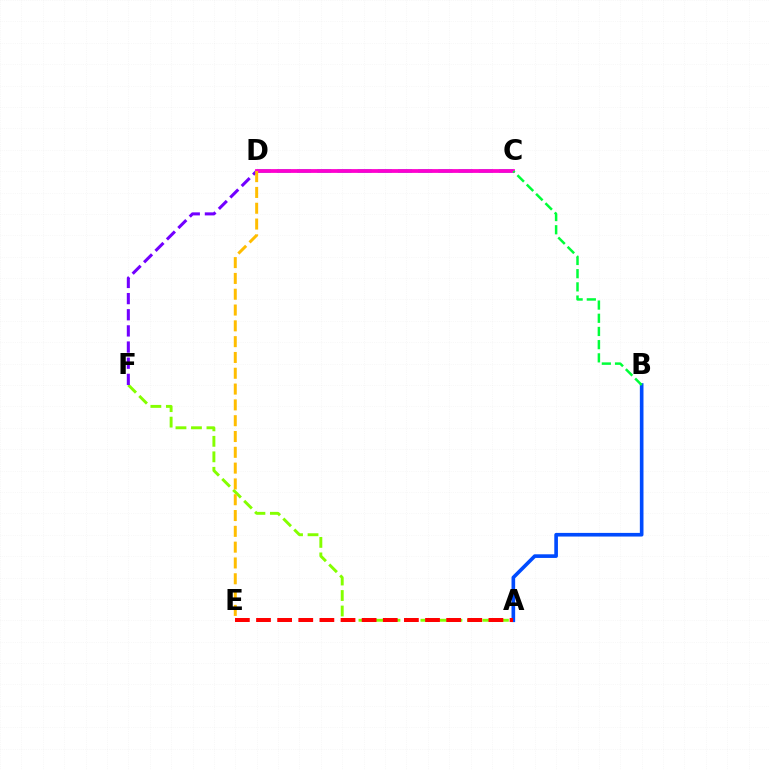{('A', 'B'): [{'color': '#004bff', 'line_style': 'solid', 'thickness': 2.62}], ('C', 'D'): [{'color': '#00fff6', 'line_style': 'dashed', 'thickness': 2.74}, {'color': '#ff00cf', 'line_style': 'solid', 'thickness': 2.73}], ('A', 'F'): [{'color': '#84ff00', 'line_style': 'dashed', 'thickness': 2.1}], ('A', 'E'): [{'color': '#ff0000', 'line_style': 'dashed', 'thickness': 2.87}], ('D', 'F'): [{'color': '#7200ff', 'line_style': 'dashed', 'thickness': 2.19}], ('B', 'C'): [{'color': '#00ff39', 'line_style': 'dashed', 'thickness': 1.79}], ('D', 'E'): [{'color': '#ffbd00', 'line_style': 'dashed', 'thickness': 2.15}]}